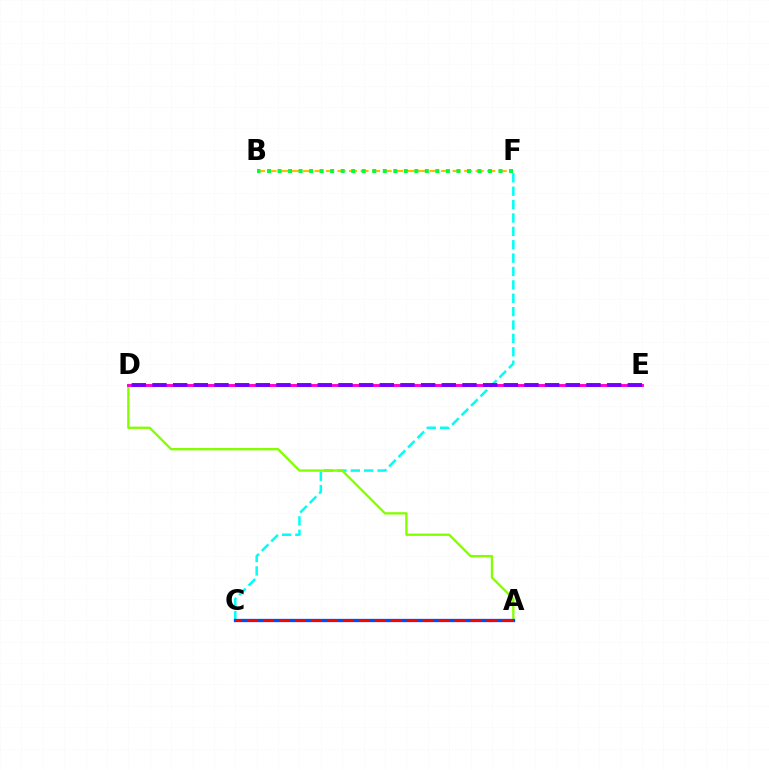{('C', 'F'): [{'color': '#00fff6', 'line_style': 'dashed', 'thickness': 1.82}], ('B', 'F'): [{'color': '#ffbd00', 'line_style': 'dashed', 'thickness': 1.56}, {'color': '#00ff39', 'line_style': 'dotted', 'thickness': 2.86}], ('A', 'D'): [{'color': '#84ff00', 'line_style': 'solid', 'thickness': 1.68}], ('D', 'E'): [{'color': '#ff00cf', 'line_style': 'solid', 'thickness': 2.09}, {'color': '#7200ff', 'line_style': 'dashed', 'thickness': 2.81}], ('A', 'C'): [{'color': '#004bff', 'line_style': 'solid', 'thickness': 2.37}, {'color': '#ff0000', 'line_style': 'dashed', 'thickness': 2.17}]}